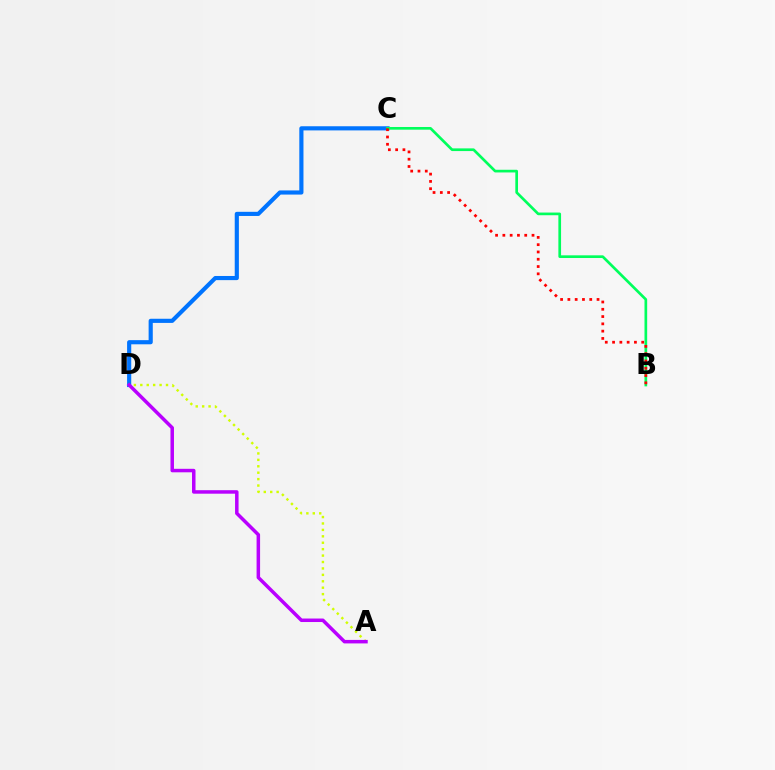{('C', 'D'): [{'color': '#0074ff', 'line_style': 'solid', 'thickness': 2.99}], ('B', 'C'): [{'color': '#00ff5c', 'line_style': 'solid', 'thickness': 1.93}, {'color': '#ff0000', 'line_style': 'dotted', 'thickness': 1.98}], ('A', 'D'): [{'color': '#d1ff00', 'line_style': 'dotted', 'thickness': 1.75}, {'color': '#b900ff', 'line_style': 'solid', 'thickness': 2.52}]}